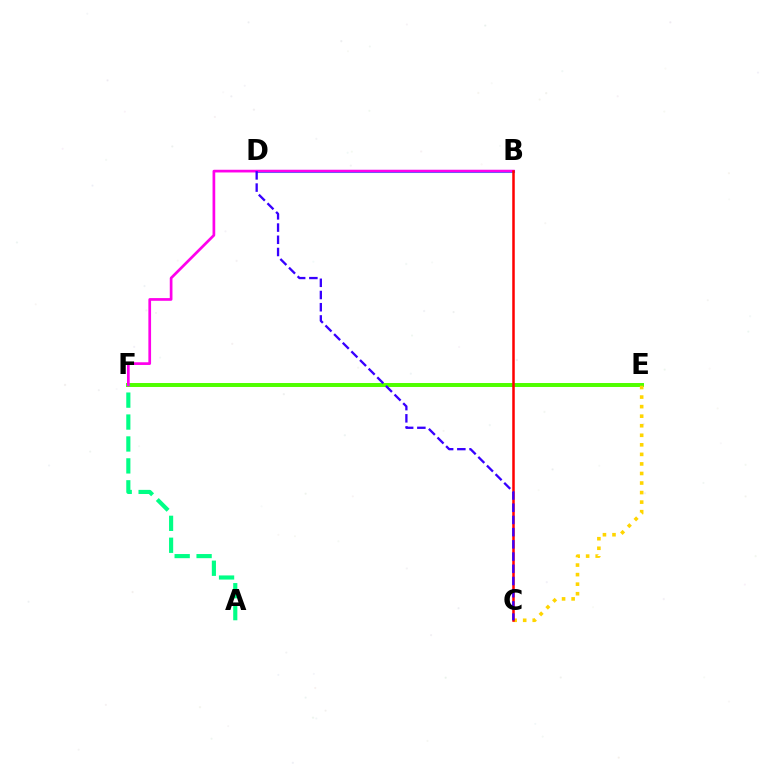{('B', 'D'): [{'color': '#009eff', 'line_style': 'solid', 'thickness': 2.2}], ('E', 'F'): [{'color': '#4fff00', 'line_style': 'solid', 'thickness': 2.85}], ('A', 'F'): [{'color': '#00ff86', 'line_style': 'dashed', 'thickness': 2.98}], ('C', 'E'): [{'color': '#ffd500', 'line_style': 'dotted', 'thickness': 2.59}], ('B', 'F'): [{'color': '#ff00ed', 'line_style': 'solid', 'thickness': 1.95}], ('B', 'C'): [{'color': '#ff0000', 'line_style': 'solid', 'thickness': 1.81}], ('C', 'D'): [{'color': '#3700ff', 'line_style': 'dashed', 'thickness': 1.66}]}